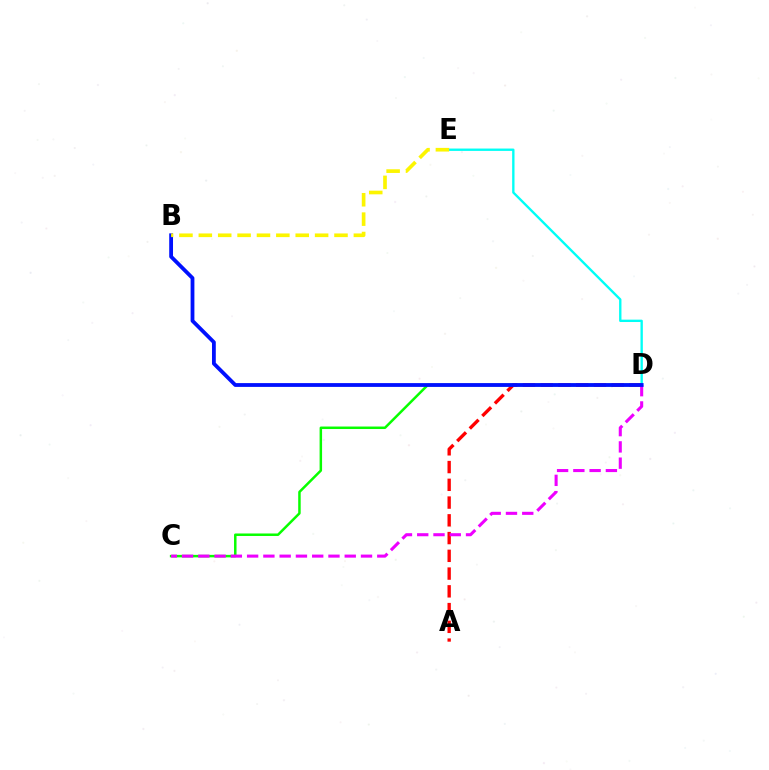{('C', 'D'): [{'color': '#08ff00', 'line_style': 'solid', 'thickness': 1.79}, {'color': '#ee00ff', 'line_style': 'dashed', 'thickness': 2.21}], ('D', 'E'): [{'color': '#00fff6', 'line_style': 'solid', 'thickness': 1.7}], ('A', 'D'): [{'color': '#ff0000', 'line_style': 'dashed', 'thickness': 2.41}], ('B', 'D'): [{'color': '#0010ff', 'line_style': 'solid', 'thickness': 2.74}], ('B', 'E'): [{'color': '#fcf500', 'line_style': 'dashed', 'thickness': 2.63}]}